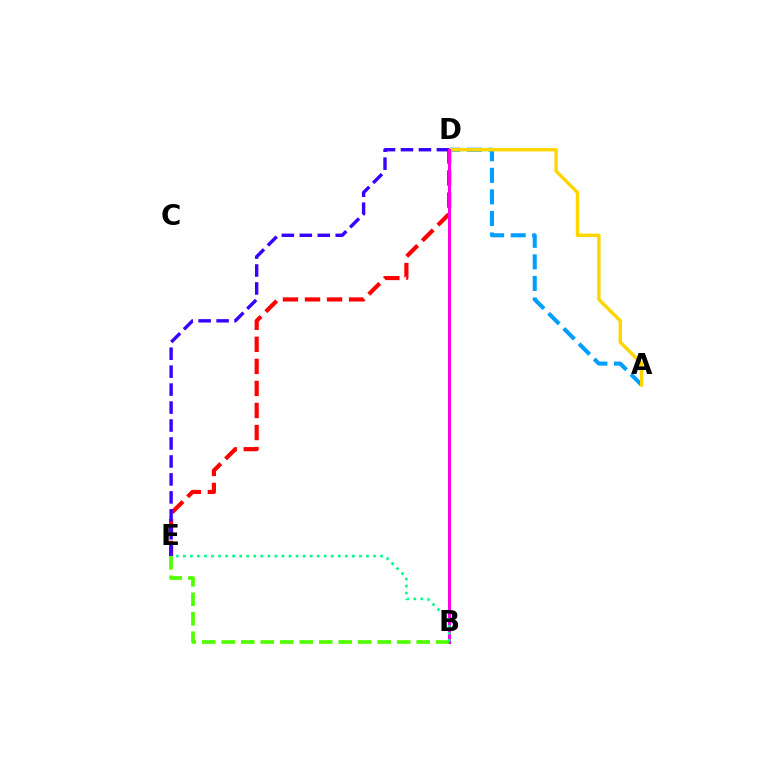{('D', 'E'): [{'color': '#ff0000', 'line_style': 'dashed', 'thickness': 3.0}, {'color': '#3700ff', 'line_style': 'dashed', 'thickness': 2.44}], ('A', 'D'): [{'color': '#009eff', 'line_style': 'dashed', 'thickness': 2.93}, {'color': '#ffd500', 'line_style': 'solid', 'thickness': 2.44}], ('B', 'D'): [{'color': '#ff00ed', 'line_style': 'solid', 'thickness': 2.18}], ('B', 'E'): [{'color': '#4fff00', 'line_style': 'dashed', 'thickness': 2.65}, {'color': '#00ff86', 'line_style': 'dotted', 'thickness': 1.91}]}